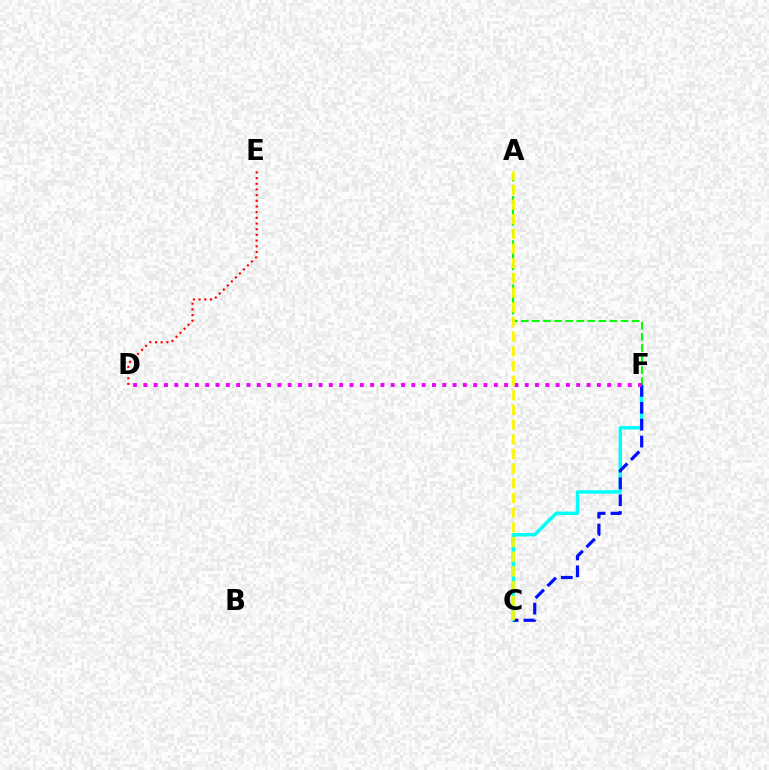{('C', 'F'): [{'color': '#00fff6', 'line_style': 'solid', 'thickness': 2.48}, {'color': '#0010ff', 'line_style': 'dashed', 'thickness': 2.29}], ('A', 'F'): [{'color': '#08ff00', 'line_style': 'dashed', 'thickness': 1.51}], ('D', 'F'): [{'color': '#ee00ff', 'line_style': 'dotted', 'thickness': 2.8}], ('D', 'E'): [{'color': '#ff0000', 'line_style': 'dotted', 'thickness': 1.54}], ('A', 'C'): [{'color': '#fcf500', 'line_style': 'dashed', 'thickness': 1.99}]}